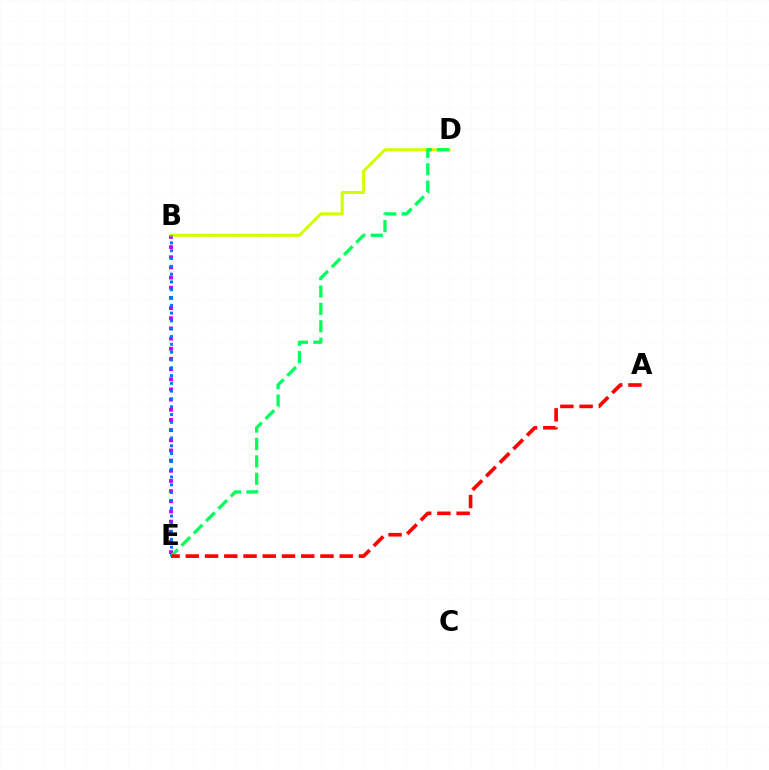{('B', 'E'): [{'color': '#b900ff', 'line_style': 'dotted', 'thickness': 2.76}, {'color': '#0074ff', 'line_style': 'dotted', 'thickness': 2.12}], ('B', 'D'): [{'color': '#d1ff00', 'line_style': 'solid', 'thickness': 2.22}], ('D', 'E'): [{'color': '#00ff5c', 'line_style': 'dashed', 'thickness': 2.37}], ('A', 'E'): [{'color': '#ff0000', 'line_style': 'dashed', 'thickness': 2.61}]}